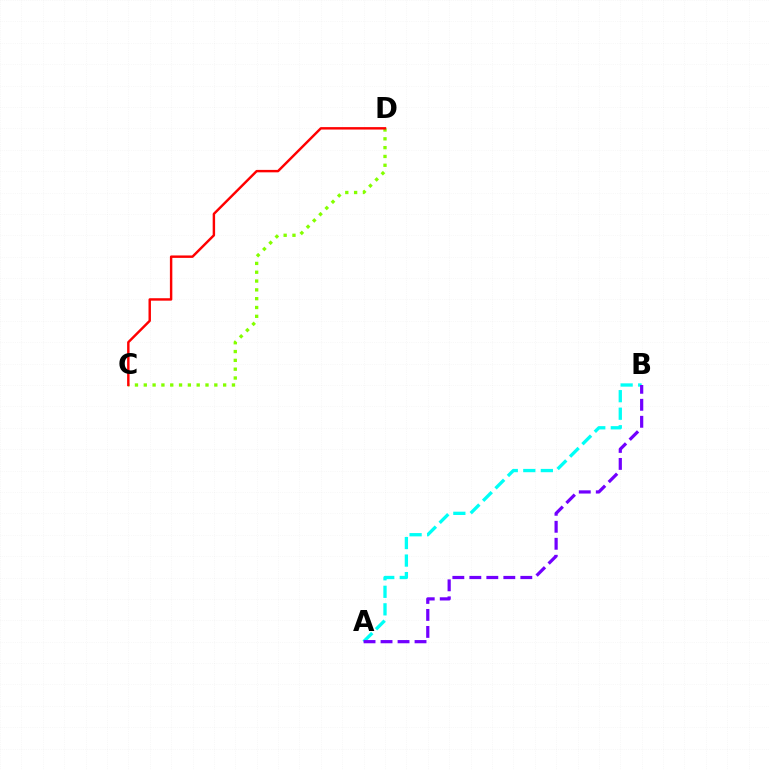{('C', 'D'): [{'color': '#84ff00', 'line_style': 'dotted', 'thickness': 2.4}, {'color': '#ff0000', 'line_style': 'solid', 'thickness': 1.75}], ('A', 'B'): [{'color': '#00fff6', 'line_style': 'dashed', 'thickness': 2.38}, {'color': '#7200ff', 'line_style': 'dashed', 'thickness': 2.31}]}